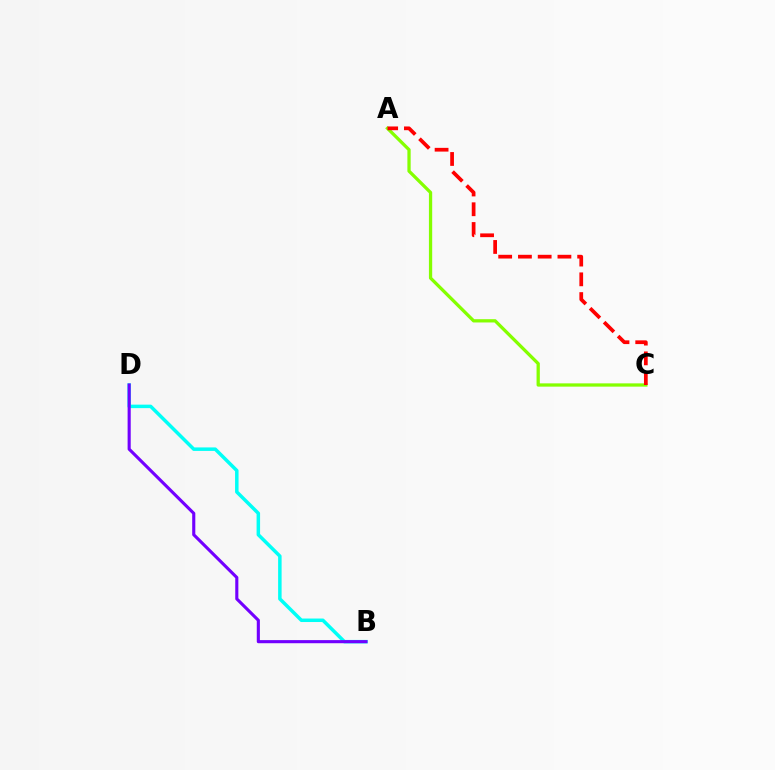{('A', 'C'): [{'color': '#84ff00', 'line_style': 'solid', 'thickness': 2.36}, {'color': '#ff0000', 'line_style': 'dashed', 'thickness': 2.68}], ('B', 'D'): [{'color': '#00fff6', 'line_style': 'solid', 'thickness': 2.51}, {'color': '#7200ff', 'line_style': 'solid', 'thickness': 2.24}]}